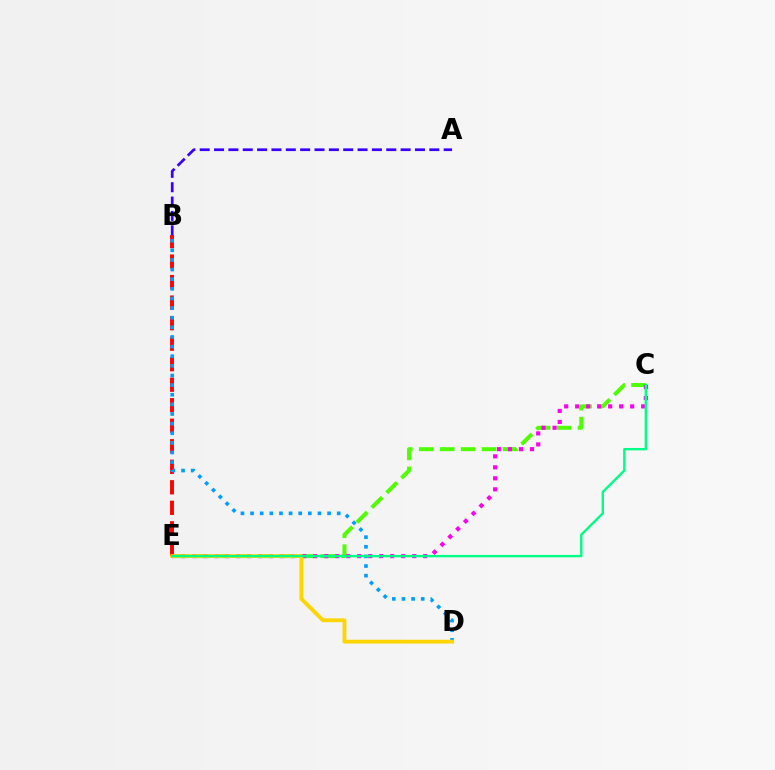{('B', 'E'): [{'color': '#ff0000', 'line_style': 'dashed', 'thickness': 2.79}], ('C', 'E'): [{'color': '#4fff00', 'line_style': 'dashed', 'thickness': 2.85}, {'color': '#ff00ed', 'line_style': 'dotted', 'thickness': 2.99}, {'color': '#00ff86', 'line_style': 'solid', 'thickness': 1.72}], ('B', 'D'): [{'color': '#009eff', 'line_style': 'dotted', 'thickness': 2.62}], ('D', 'E'): [{'color': '#ffd500', 'line_style': 'solid', 'thickness': 2.75}], ('A', 'B'): [{'color': '#3700ff', 'line_style': 'dashed', 'thickness': 1.95}]}